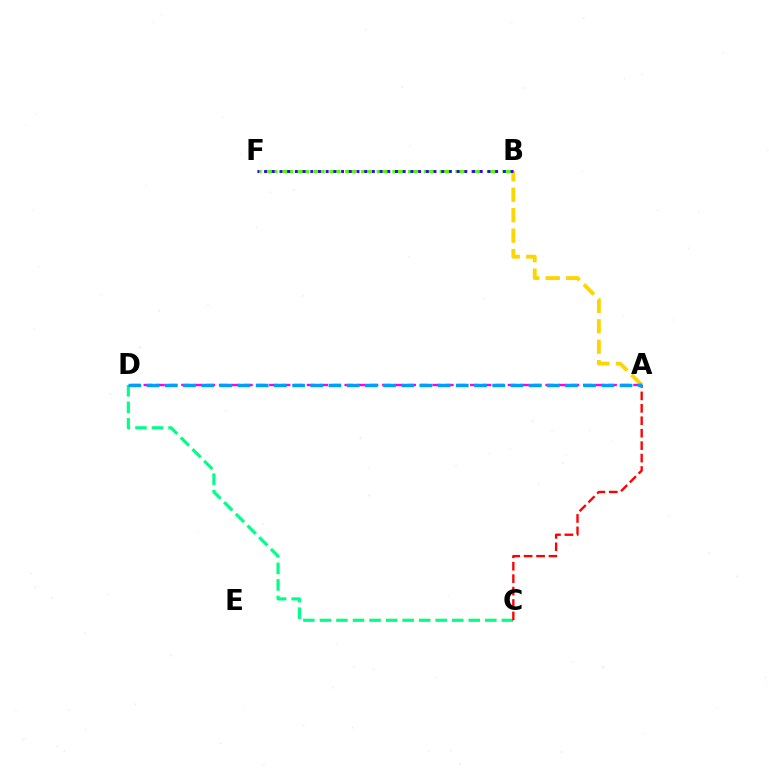{('C', 'D'): [{'color': '#00ff86', 'line_style': 'dashed', 'thickness': 2.25}], ('B', 'F'): [{'color': '#4fff00', 'line_style': 'dashed', 'thickness': 2.14}, {'color': '#3700ff', 'line_style': 'dotted', 'thickness': 2.09}], ('A', 'C'): [{'color': '#ff0000', 'line_style': 'dashed', 'thickness': 1.69}], ('A', 'B'): [{'color': '#ffd500', 'line_style': 'dashed', 'thickness': 2.78}], ('A', 'D'): [{'color': '#ff00ed', 'line_style': 'dashed', 'thickness': 1.71}, {'color': '#009eff', 'line_style': 'dashed', 'thickness': 2.47}]}